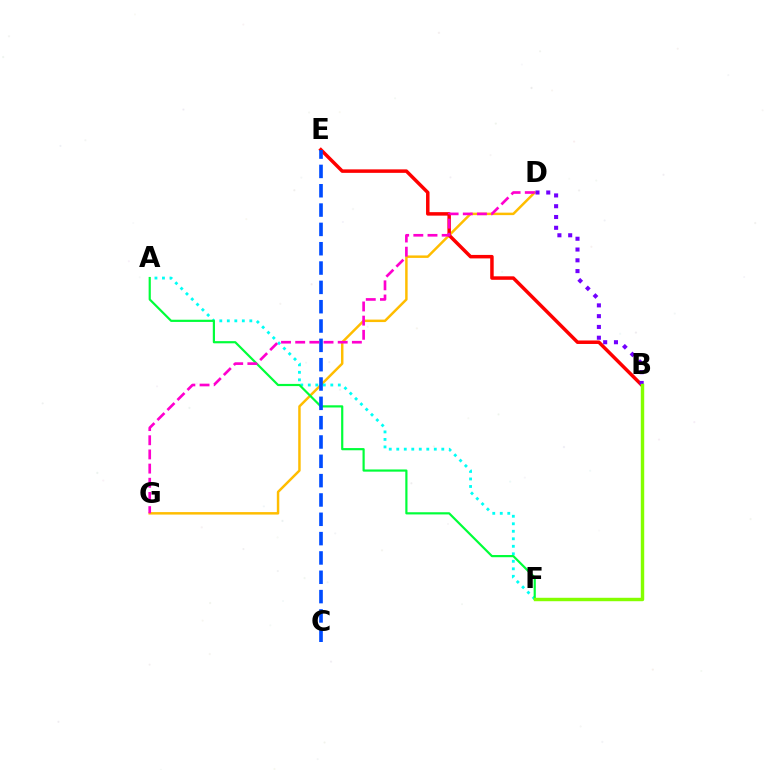{('D', 'G'): [{'color': '#ffbd00', 'line_style': 'solid', 'thickness': 1.78}, {'color': '#ff00cf', 'line_style': 'dashed', 'thickness': 1.92}], ('A', 'F'): [{'color': '#00fff6', 'line_style': 'dotted', 'thickness': 2.04}, {'color': '#00ff39', 'line_style': 'solid', 'thickness': 1.58}], ('B', 'E'): [{'color': '#ff0000', 'line_style': 'solid', 'thickness': 2.51}], ('C', 'E'): [{'color': '#004bff', 'line_style': 'dashed', 'thickness': 2.63}], ('B', 'D'): [{'color': '#7200ff', 'line_style': 'dotted', 'thickness': 2.93}], ('B', 'F'): [{'color': '#84ff00', 'line_style': 'solid', 'thickness': 2.47}]}